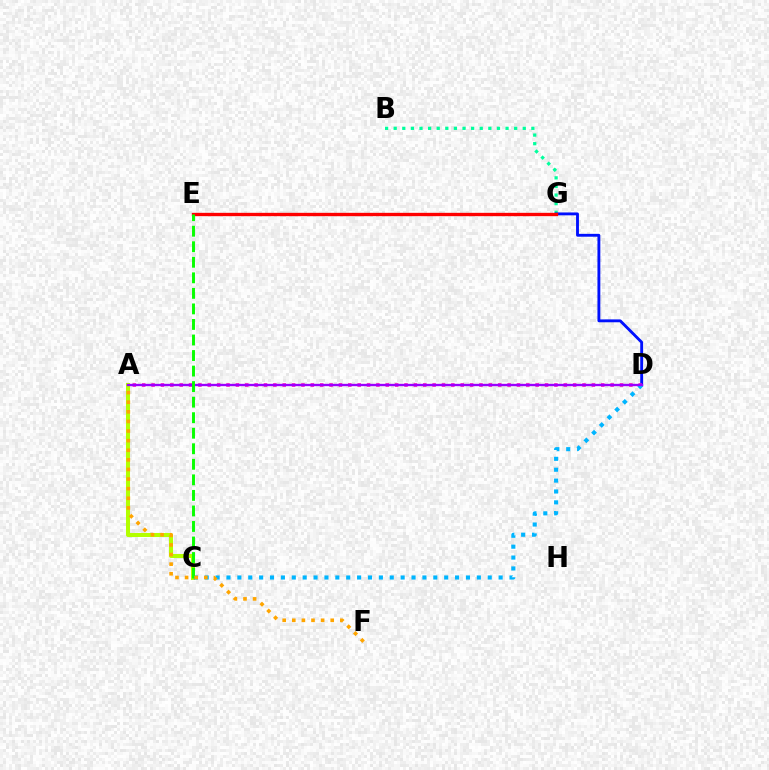{('A', 'C'): [{'color': '#b3ff00', 'line_style': 'solid', 'thickness': 2.9}], ('B', 'G'): [{'color': '#00ff9d', 'line_style': 'dotted', 'thickness': 2.34}], ('D', 'G'): [{'color': '#0010ff', 'line_style': 'solid', 'thickness': 2.07}], ('A', 'D'): [{'color': '#ff00bd', 'line_style': 'dotted', 'thickness': 2.55}, {'color': '#9b00ff', 'line_style': 'solid', 'thickness': 1.69}], ('E', 'G'): [{'color': '#ff0000', 'line_style': 'solid', 'thickness': 2.41}], ('C', 'D'): [{'color': '#00b5ff', 'line_style': 'dotted', 'thickness': 2.96}], ('C', 'E'): [{'color': '#08ff00', 'line_style': 'dashed', 'thickness': 2.11}], ('A', 'F'): [{'color': '#ffa500', 'line_style': 'dotted', 'thickness': 2.61}]}